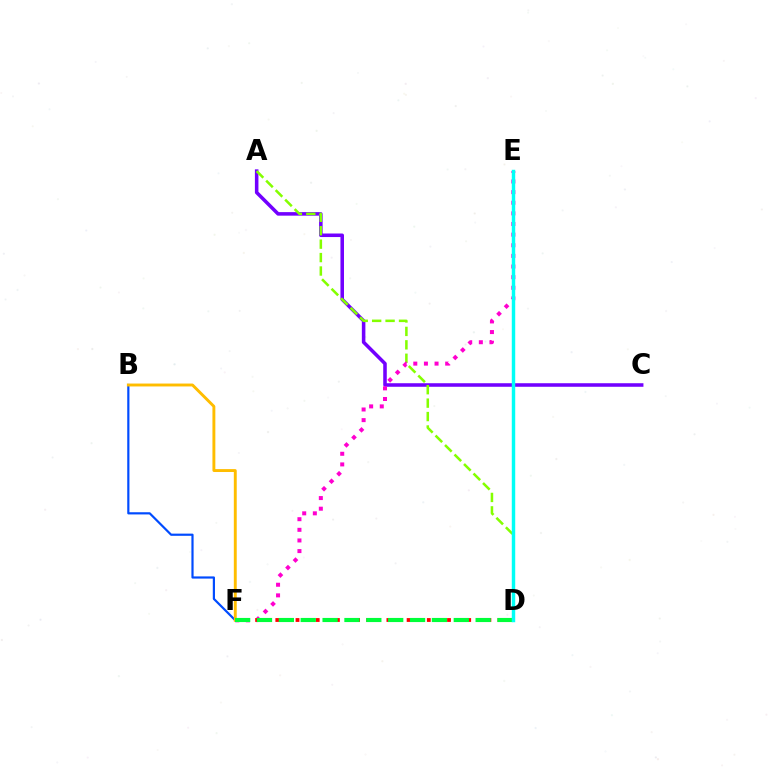{('A', 'C'): [{'color': '#7200ff', 'line_style': 'solid', 'thickness': 2.55}], ('A', 'D'): [{'color': '#84ff00', 'line_style': 'dashed', 'thickness': 1.82}], ('E', 'F'): [{'color': '#ff00cf', 'line_style': 'dotted', 'thickness': 2.89}], ('D', 'F'): [{'color': '#ff0000', 'line_style': 'dotted', 'thickness': 2.74}, {'color': '#00ff39', 'line_style': 'dashed', 'thickness': 2.97}], ('B', 'F'): [{'color': '#004bff', 'line_style': 'solid', 'thickness': 1.58}, {'color': '#ffbd00', 'line_style': 'solid', 'thickness': 2.09}], ('D', 'E'): [{'color': '#00fff6', 'line_style': 'solid', 'thickness': 2.48}]}